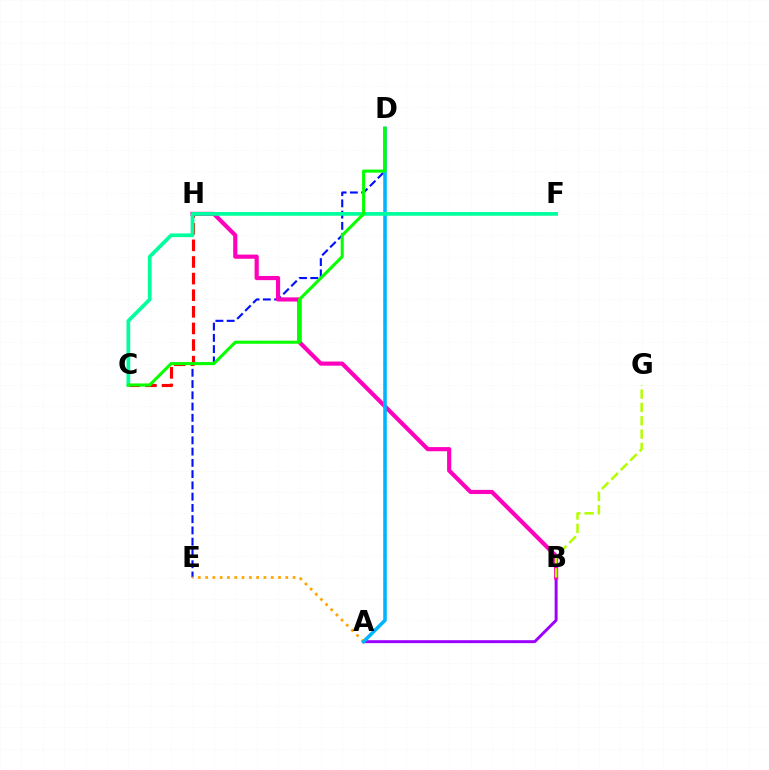{('A', 'B'): [{'color': '#9b00ff', 'line_style': 'solid', 'thickness': 2.11}], ('D', 'E'): [{'color': '#0010ff', 'line_style': 'dashed', 'thickness': 1.53}], ('B', 'H'): [{'color': '#ff00bd', 'line_style': 'solid', 'thickness': 2.99}], ('A', 'E'): [{'color': '#ffa500', 'line_style': 'dotted', 'thickness': 1.98}], ('A', 'D'): [{'color': '#00b5ff', 'line_style': 'solid', 'thickness': 2.57}], ('B', 'G'): [{'color': '#b3ff00', 'line_style': 'dashed', 'thickness': 1.81}], ('C', 'H'): [{'color': '#ff0000', 'line_style': 'dashed', 'thickness': 2.26}], ('C', 'F'): [{'color': '#00ff9d', 'line_style': 'solid', 'thickness': 2.68}], ('C', 'D'): [{'color': '#08ff00', 'line_style': 'solid', 'thickness': 2.22}]}